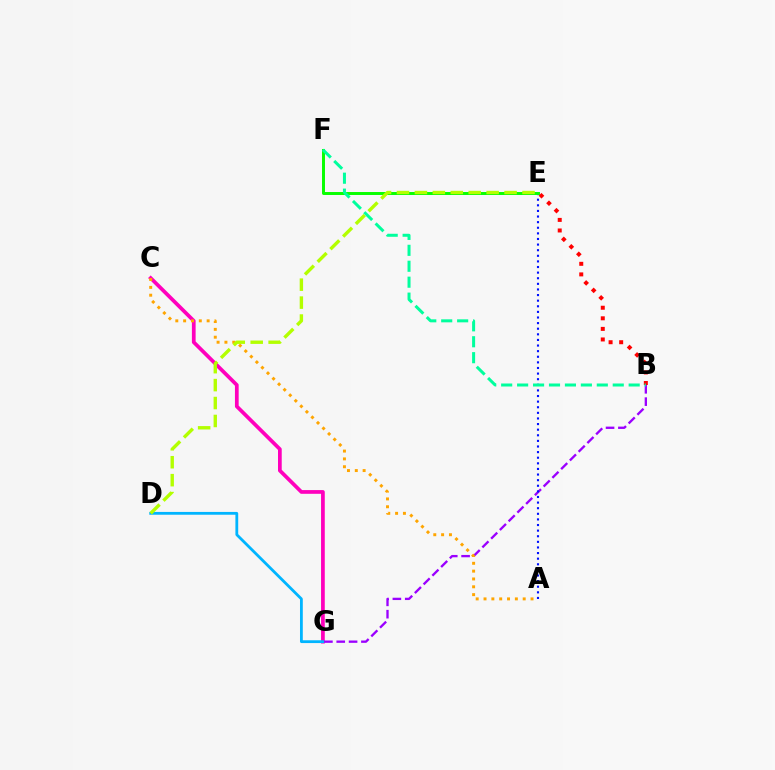{('C', 'G'): [{'color': '#ff00bd', 'line_style': 'solid', 'thickness': 2.68}], ('D', 'G'): [{'color': '#00b5ff', 'line_style': 'solid', 'thickness': 2.01}], ('B', 'G'): [{'color': '#9b00ff', 'line_style': 'dashed', 'thickness': 1.68}], ('A', 'E'): [{'color': '#0010ff', 'line_style': 'dotted', 'thickness': 1.52}], ('A', 'C'): [{'color': '#ffa500', 'line_style': 'dotted', 'thickness': 2.13}], ('E', 'F'): [{'color': '#08ff00', 'line_style': 'solid', 'thickness': 2.13}], ('B', 'E'): [{'color': '#ff0000', 'line_style': 'dotted', 'thickness': 2.87}], ('B', 'F'): [{'color': '#00ff9d', 'line_style': 'dashed', 'thickness': 2.17}], ('D', 'E'): [{'color': '#b3ff00', 'line_style': 'dashed', 'thickness': 2.44}]}